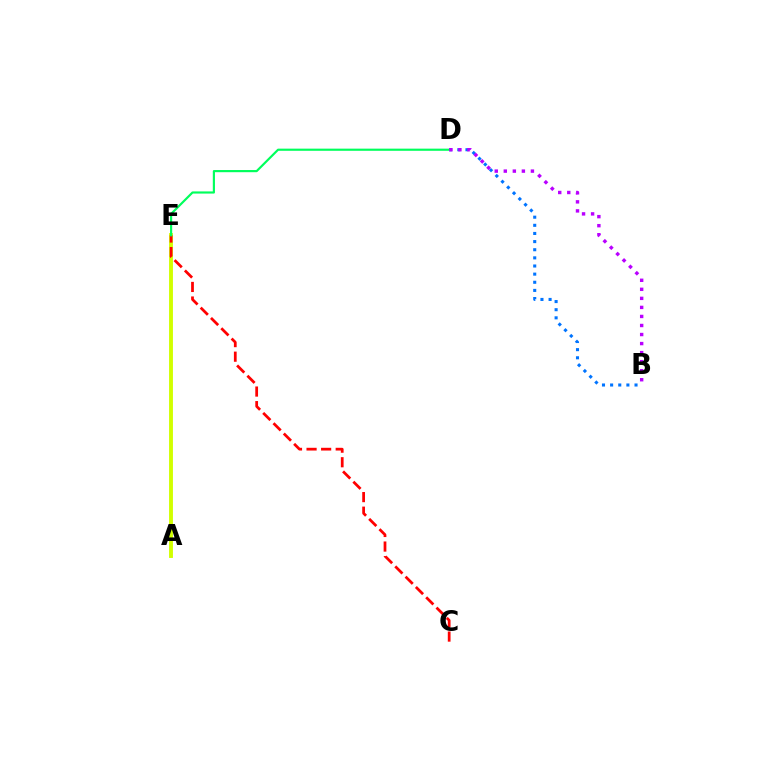{('A', 'E'): [{'color': '#d1ff00', 'line_style': 'solid', 'thickness': 2.8}], ('B', 'D'): [{'color': '#0074ff', 'line_style': 'dotted', 'thickness': 2.21}, {'color': '#b900ff', 'line_style': 'dotted', 'thickness': 2.46}], ('C', 'E'): [{'color': '#ff0000', 'line_style': 'dashed', 'thickness': 1.98}], ('D', 'E'): [{'color': '#00ff5c', 'line_style': 'solid', 'thickness': 1.56}]}